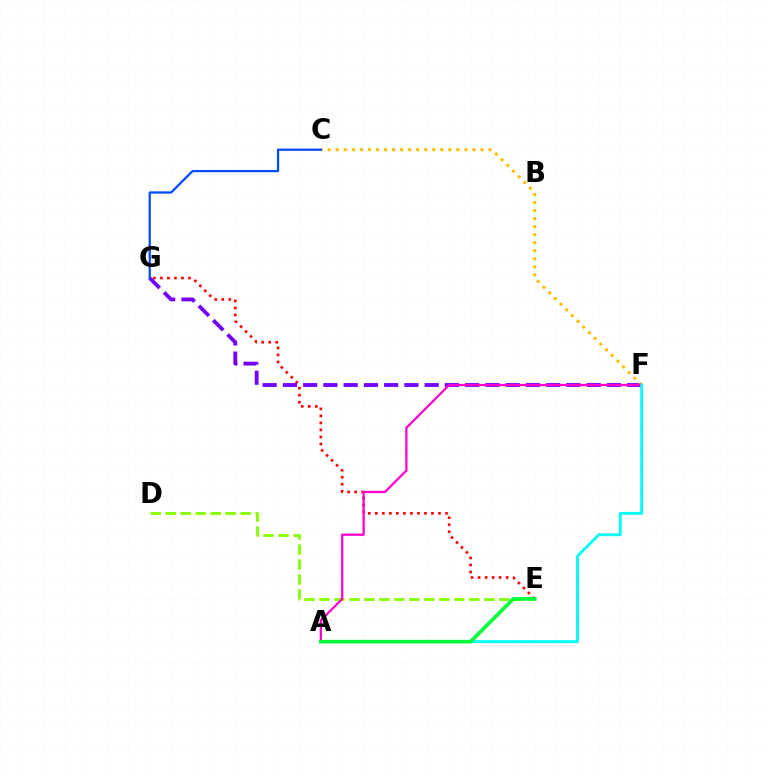{('E', 'G'): [{'color': '#ff0000', 'line_style': 'dotted', 'thickness': 1.91}], ('F', 'G'): [{'color': '#7200ff', 'line_style': 'dashed', 'thickness': 2.75}], ('C', 'F'): [{'color': '#ffbd00', 'line_style': 'dotted', 'thickness': 2.19}], ('D', 'E'): [{'color': '#84ff00', 'line_style': 'dashed', 'thickness': 2.04}], ('A', 'F'): [{'color': '#ff00cf', 'line_style': 'solid', 'thickness': 1.62}, {'color': '#00fff6', 'line_style': 'solid', 'thickness': 2.07}], ('C', 'G'): [{'color': '#004bff', 'line_style': 'solid', 'thickness': 1.61}], ('A', 'E'): [{'color': '#00ff39', 'line_style': 'solid', 'thickness': 2.6}]}